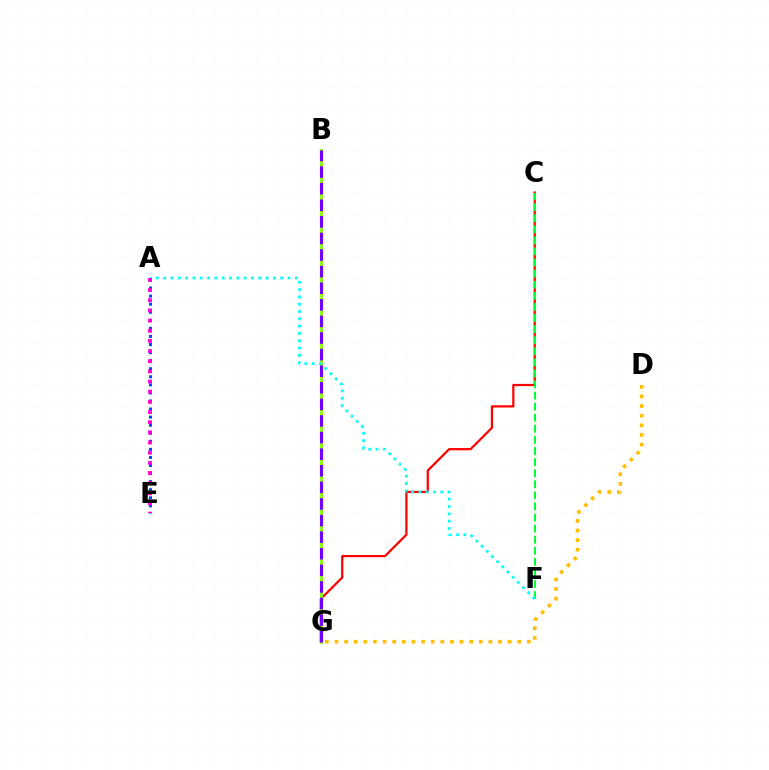{('C', 'G'): [{'color': '#ff0000', 'line_style': 'solid', 'thickness': 1.61}], ('C', 'F'): [{'color': '#00ff39', 'line_style': 'dashed', 'thickness': 1.51}], ('A', 'E'): [{'color': '#004bff', 'line_style': 'dotted', 'thickness': 2.19}, {'color': '#ff00cf', 'line_style': 'dotted', 'thickness': 2.76}], ('B', 'G'): [{'color': '#84ff00', 'line_style': 'solid', 'thickness': 2.05}, {'color': '#7200ff', 'line_style': 'dashed', 'thickness': 2.25}], ('A', 'F'): [{'color': '#00fff6', 'line_style': 'dotted', 'thickness': 1.99}], ('D', 'G'): [{'color': '#ffbd00', 'line_style': 'dotted', 'thickness': 2.61}]}